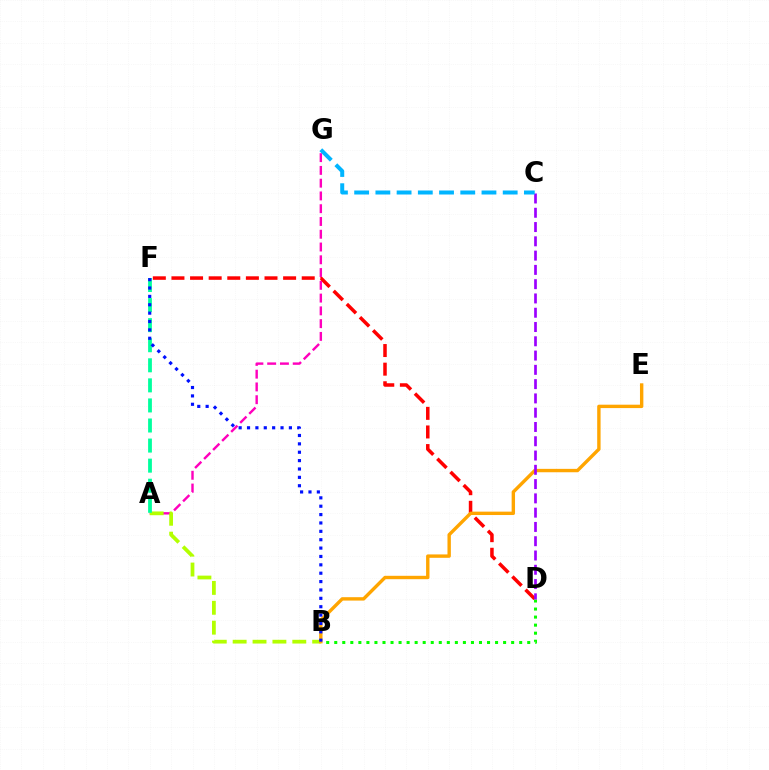{('D', 'F'): [{'color': '#ff0000', 'line_style': 'dashed', 'thickness': 2.53}], ('A', 'G'): [{'color': '#ff00bd', 'line_style': 'dashed', 'thickness': 1.73}], ('A', 'B'): [{'color': '#b3ff00', 'line_style': 'dashed', 'thickness': 2.7}], ('A', 'F'): [{'color': '#00ff9d', 'line_style': 'dashed', 'thickness': 2.73}], ('B', 'D'): [{'color': '#08ff00', 'line_style': 'dotted', 'thickness': 2.18}], ('B', 'E'): [{'color': '#ffa500', 'line_style': 'solid', 'thickness': 2.44}], ('C', 'D'): [{'color': '#9b00ff', 'line_style': 'dashed', 'thickness': 1.94}], ('B', 'F'): [{'color': '#0010ff', 'line_style': 'dotted', 'thickness': 2.28}], ('C', 'G'): [{'color': '#00b5ff', 'line_style': 'dashed', 'thickness': 2.88}]}